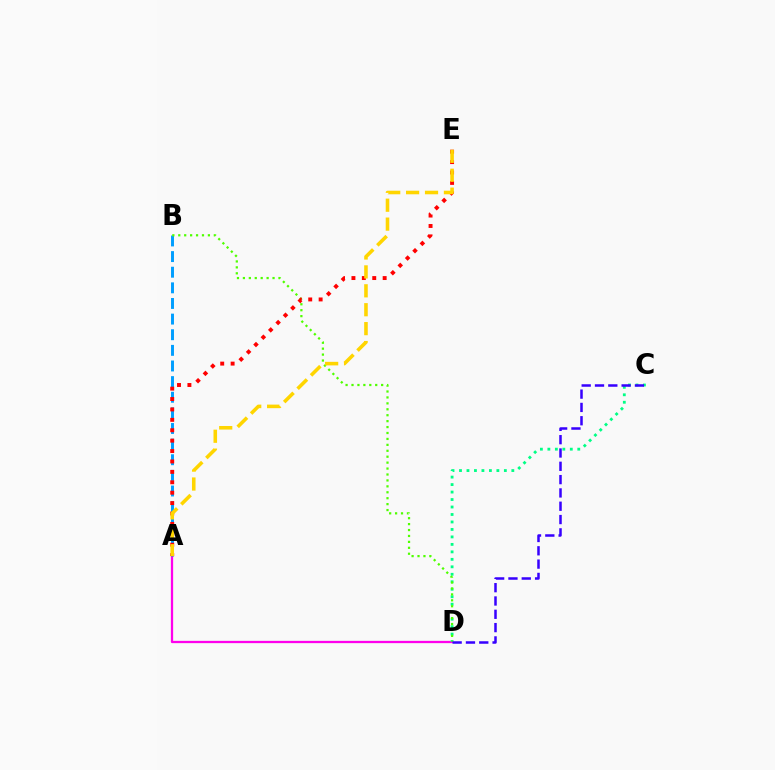{('A', 'D'): [{'color': '#ff00ed', 'line_style': 'solid', 'thickness': 1.63}], ('A', 'B'): [{'color': '#009eff', 'line_style': 'dashed', 'thickness': 2.12}], ('C', 'D'): [{'color': '#00ff86', 'line_style': 'dotted', 'thickness': 2.03}, {'color': '#3700ff', 'line_style': 'dashed', 'thickness': 1.81}], ('B', 'D'): [{'color': '#4fff00', 'line_style': 'dotted', 'thickness': 1.61}], ('A', 'E'): [{'color': '#ff0000', 'line_style': 'dotted', 'thickness': 2.83}, {'color': '#ffd500', 'line_style': 'dashed', 'thickness': 2.57}]}